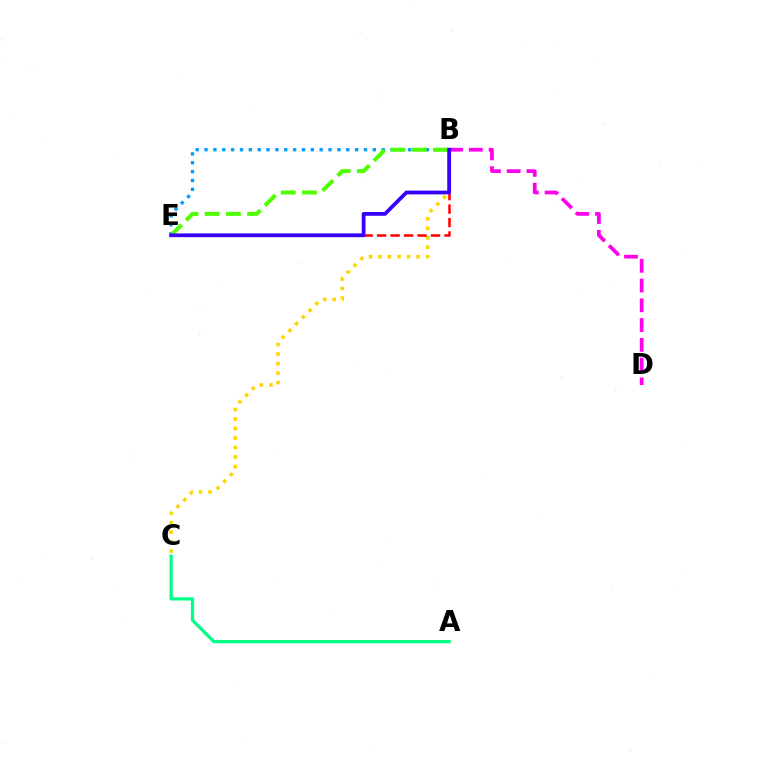{('B', 'C'): [{'color': '#ffd500', 'line_style': 'dotted', 'thickness': 2.59}], ('A', 'C'): [{'color': '#00ff86', 'line_style': 'solid', 'thickness': 2.32}], ('B', 'E'): [{'color': '#009eff', 'line_style': 'dotted', 'thickness': 2.41}, {'color': '#ff0000', 'line_style': 'dashed', 'thickness': 1.83}, {'color': '#4fff00', 'line_style': 'dashed', 'thickness': 2.89}, {'color': '#3700ff', 'line_style': 'solid', 'thickness': 2.72}], ('B', 'D'): [{'color': '#ff00ed', 'line_style': 'dashed', 'thickness': 2.68}]}